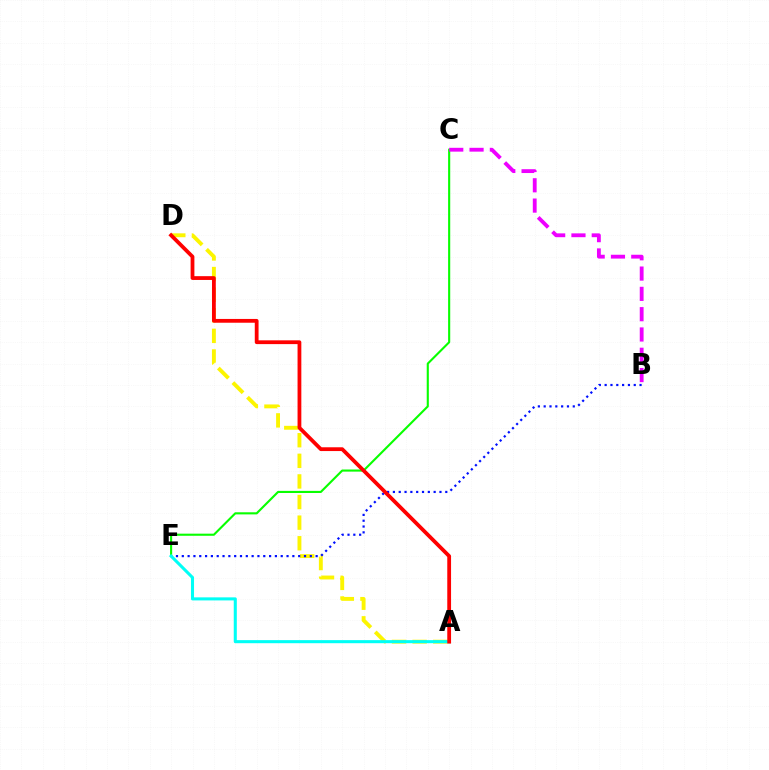{('A', 'D'): [{'color': '#fcf500', 'line_style': 'dashed', 'thickness': 2.8}, {'color': '#ff0000', 'line_style': 'solid', 'thickness': 2.73}], ('B', 'E'): [{'color': '#0010ff', 'line_style': 'dotted', 'thickness': 1.58}], ('C', 'E'): [{'color': '#08ff00', 'line_style': 'solid', 'thickness': 1.52}], ('A', 'E'): [{'color': '#00fff6', 'line_style': 'solid', 'thickness': 2.21}], ('B', 'C'): [{'color': '#ee00ff', 'line_style': 'dashed', 'thickness': 2.76}]}